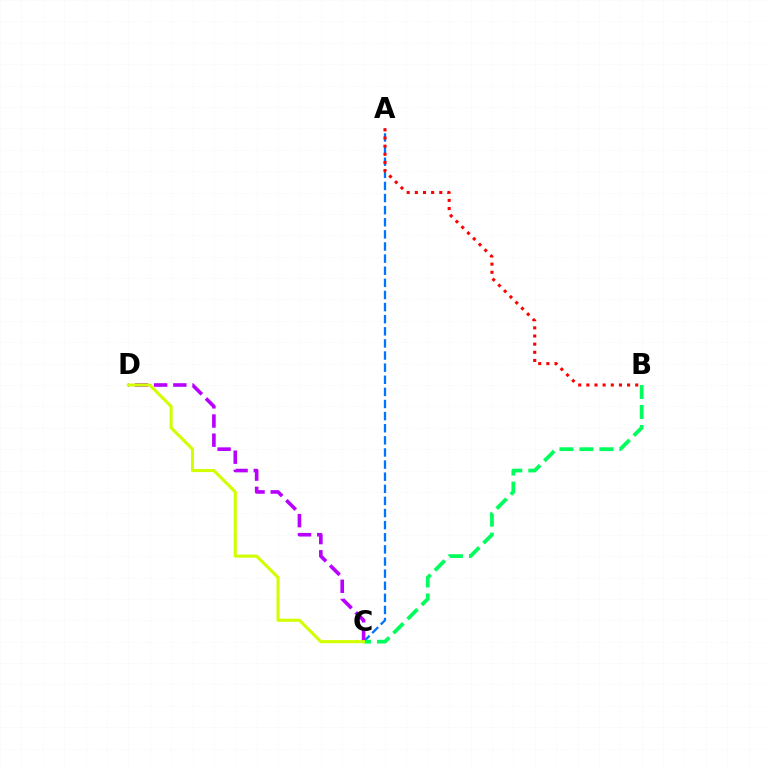{('A', 'C'): [{'color': '#0074ff', 'line_style': 'dashed', 'thickness': 1.65}], ('A', 'B'): [{'color': '#ff0000', 'line_style': 'dotted', 'thickness': 2.21}], ('B', 'C'): [{'color': '#00ff5c', 'line_style': 'dashed', 'thickness': 2.71}], ('C', 'D'): [{'color': '#b900ff', 'line_style': 'dashed', 'thickness': 2.61}, {'color': '#d1ff00', 'line_style': 'solid', 'thickness': 2.22}]}